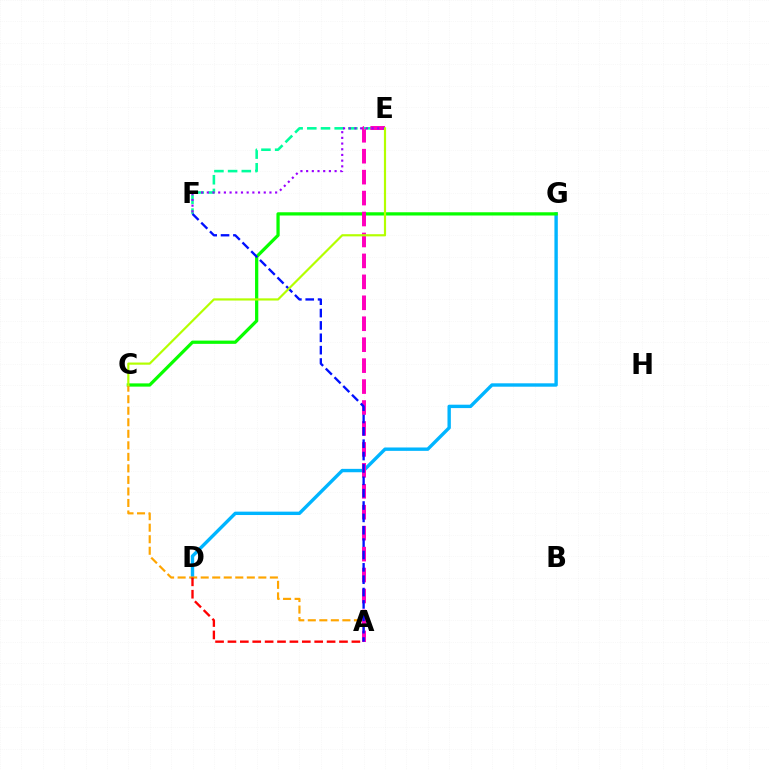{('D', 'G'): [{'color': '#00b5ff', 'line_style': 'solid', 'thickness': 2.44}], ('E', 'F'): [{'color': '#00ff9d', 'line_style': 'dashed', 'thickness': 1.86}, {'color': '#9b00ff', 'line_style': 'dotted', 'thickness': 1.55}], ('C', 'G'): [{'color': '#08ff00', 'line_style': 'solid', 'thickness': 2.34}], ('A', 'C'): [{'color': '#ffa500', 'line_style': 'dashed', 'thickness': 1.57}], ('A', 'E'): [{'color': '#ff00bd', 'line_style': 'dashed', 'thickness': 2.85}], ('A', 'D'): [{'color': '#ff0000', 'line_style': 'dashed', 'thickness': 1.68}], ('A', 'F'): [{'color': '#0010ff', 'line_style': 'dashed', 'thickness': 1.68}], ('C', 'E'): [{'color': '#b3ff00', 'line_style': 'solid', 'thickness': 1.57}]}